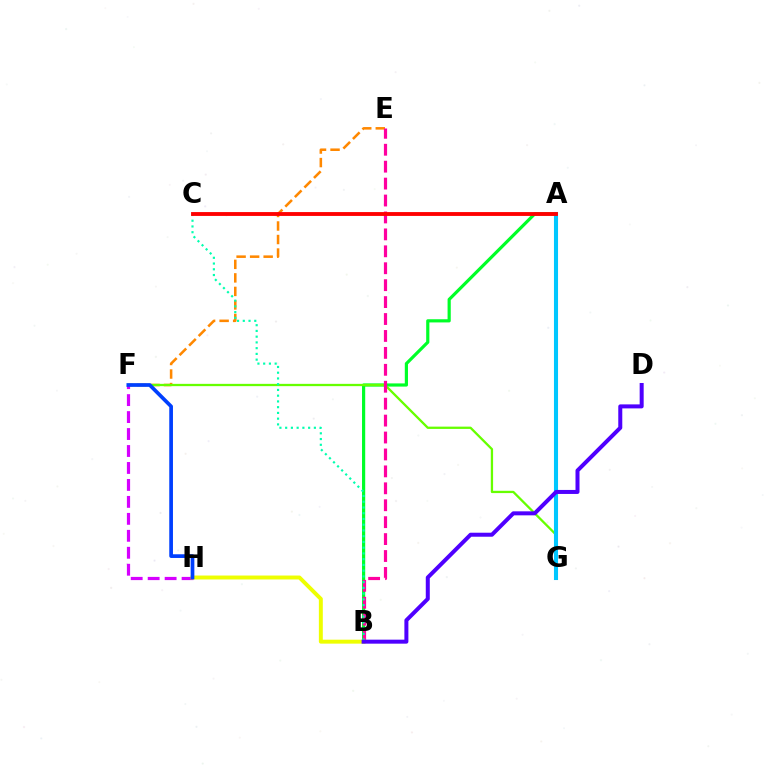{('A', 'B'): [{'color': '#00ff27', 'line_style': 'solid', 'thickness': 2.29}], ('E', 'F'): [{'color': '#ff8800', 'line_style': 'dashed', 'thickness': 1.84}], ('F', 'H'): [{'color': '#d600ff', 'line_style': 'dashed', 'thickness': 2.3}, {'color': '#003fff', 'line_style': 'solid', 'thickness': 2.67}], ('F', 'G'): [{'color': '#66ff00', 'line_style': 'solid', 'thickness': 1.65}], ('B', 'E'): [{'color': '#ff00a0', 'line_style': 'dashed', 'thickness': 2.3}], ('B', 'H'): [{'color': '#eeff00', 'line_style': 'solid', 'thickness': 2.84}], ('B', 'C'): [{'color': '#00ffaf', 'line_style': 'dotted', 'thickness': 1.56}], ('A', 'G'): [{'color': '#00c7ff', 'line_style': 'solid', 'thickness': 2.94}], ('B', 'D'): [{'color': '#4f00ff', 'line_style': 'solid', 'thickness': 2.88}], ('A', 'C'): [{'color': '#ff0000', 'line_style': 'solid', 'thickness': 2.77}]}